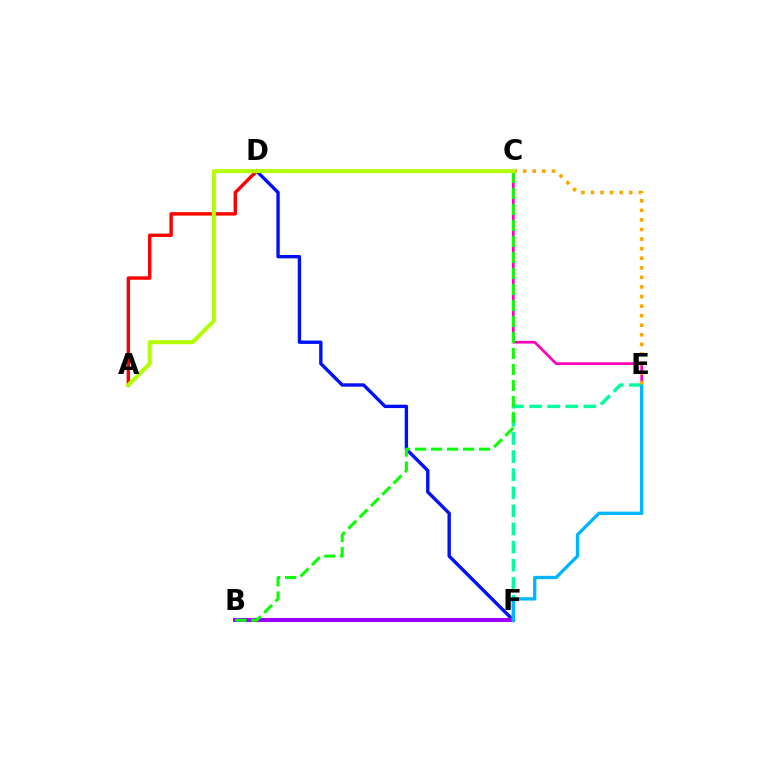{('D', 'F'): [{'color': '#0010ff', 'line_style': 'solid', 'thickness': 2.42}], ('B', 'F'): [{'color': '#9b00ff', 'line_style': 'solid', 'thickness': 2.91}], ('C', 'E'): [{'color': '#ff00bd', 'line_style': 'solid', 'thickness': 1.94}, {'color': '#ffa500', 'line_style': 'dotted', 'thickness': 2.6}], ('E', 'F'): [{'color': '#00ff9d', 'line_style': 'dashed', 'thickness': 2.46}, {'color': '#00b5ff', 'line_style': 'solid', 'thickness': 2.39}], ('B', 'C'): [{'color': '#08ff00', 'line_style': 'dashed', 'thickness': 2.17}], ('A', 'D'): [{'color': '#ff0000', 'line_style': 'solid', 'thickness': 2.46}], ('A', 'C'): [{'color': '#b3ff00', 'line_style': 'solid', 'thickness': 2.89}]}